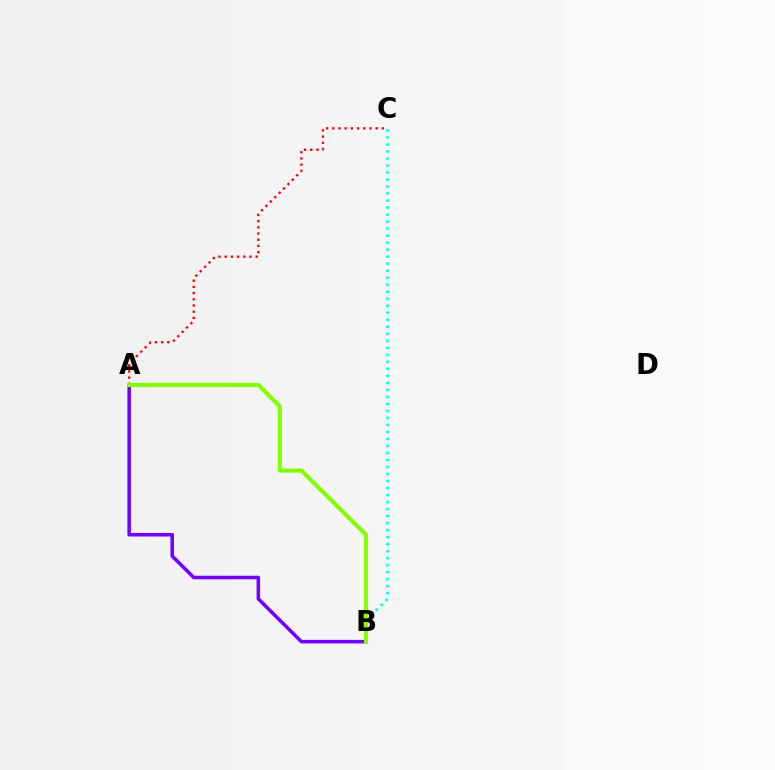{('A', 'C'): [{'color': '#ff0000', 'line_style': 'dotted', 'thickness': 1.68}], ('A', 'B'): [{'color': '#7200ff', 'line_style': 'solid', 'thickness': 2.55}, {'color': '#84ff00', 'line_style': 'solid', 'thickness': 2.94}], ('B', 'C'): [{'color': '#00fff6', 'line_style': 'dotted', 'thickness': 1.9}]}